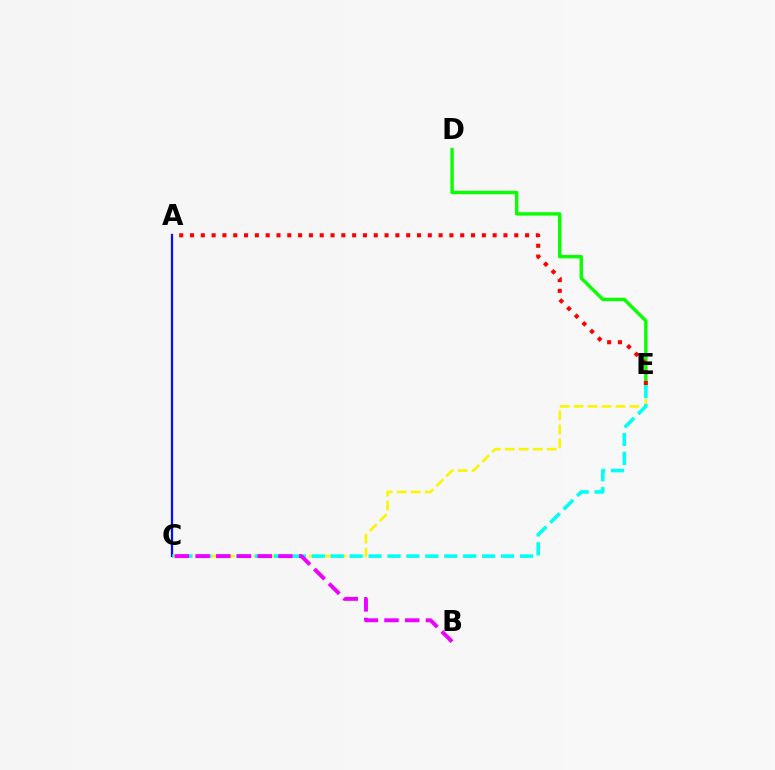{('D', 'E'): [{'color': '#08ff00', 'line_style': 'solid', 'thickness': 2.43}], ('C', 'E'): [{'color': '#fcf500', 'line_style': 'dashed', 'thickness': 1.9}, {'color': '#00fff6', 'line_style': 'dashed', 'thickness': 2.57}], ('A', 'C'): [{'color': '#0010ff', 'line_style': 'solid', 'thickness': 1.62}], ('A', 'E'): [{'color': '#ff0000', 'line_style': 'dotted', 'thickness': 2.94}], ('B', 'C'): [{'color': '#ee00ff', 'line_style': 'dashed', 'thickness': 2.82}]}